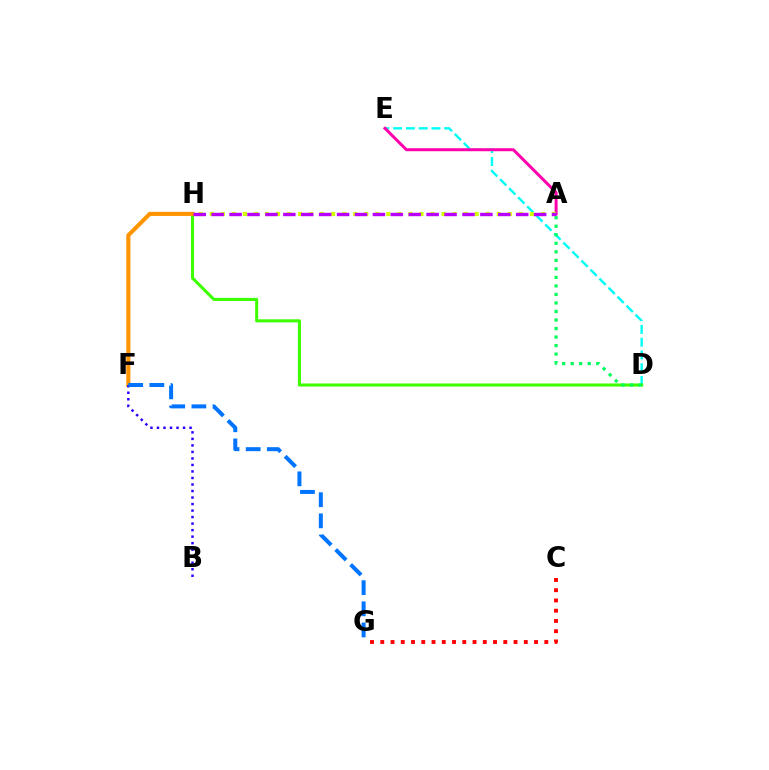{('D', 'E'): [{'color': '#00fff6', 'line_style': 'dashed', 'thickness': 1.74}], ('D', 'H'): [{'color': '#3dff00', 'line_style': 'solid', 'thickness': 2.21}], ('A', 'E'): [{'color': '#ff00ac', 'line_style': 'solid', 'thickness': 2.15}], ('A', 'H'): [{'color': '#d1ff00', 'line_style': 'dotted', 'thickness': 3.0}, {'color': '#b900ff', 'line_style': 'dashed', 'thickness': 2.43}], ('C', 'G'): [{'color': '#ff0000', 'line_style': 'dotted', 'thickness': 2.79}], ('F', 'H'): [{'color': '#ff9400', 'line_style': 'solid', 'thickness': 2.95}], ('B', 'F'): [{'color': '#2500ff', 'line_style': 'dotted', 'thickness': 1.77}], ('F', 'G'): [{'color': '#0074ff', 'line_style': 'dashed', 'thickness': 2.87}], ('A', 'D'): [{'color': '#00ff5c', 'line_style': 'dotted', 'thickness': 2.32}]}